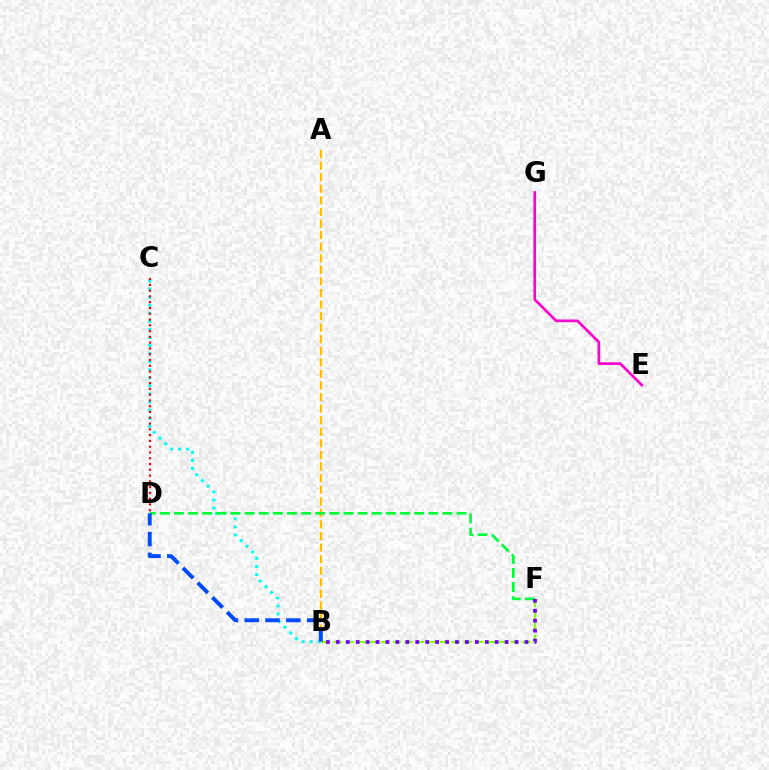{('B', 'F'): [{'color': '#84ff00', 'line_style': 'dashed', 'thickness': 1.6}, {'color': '#7200ff', 'line_style': 'dotted', 'thickness': 2.7}], ('B', 'C'): [{'color': '#00fff6', 'line_style': 'dotted', 'thickness': 2.19}], ('E', 'G'): [{'color': '#ff00cf', 'line_style': 'solid', 'thickness': 1.93}], ('A', 'B'): [{'color': '#ffbd00', 'line_style': 'dashed', 'thickness': 1.57}], ('D', 'F'): [{'color': '#00ff39', 'line_style': 'dashed', 'thickness': 1.92}], ('B', 'D'): [{'color': '#004bff', 'line_style': 'dashed', 'thickness': 2.83}], ('C', 'D'): [{'color': '#ff0000', 'line_style': 'dotted', 'thickness': 1.57}]}